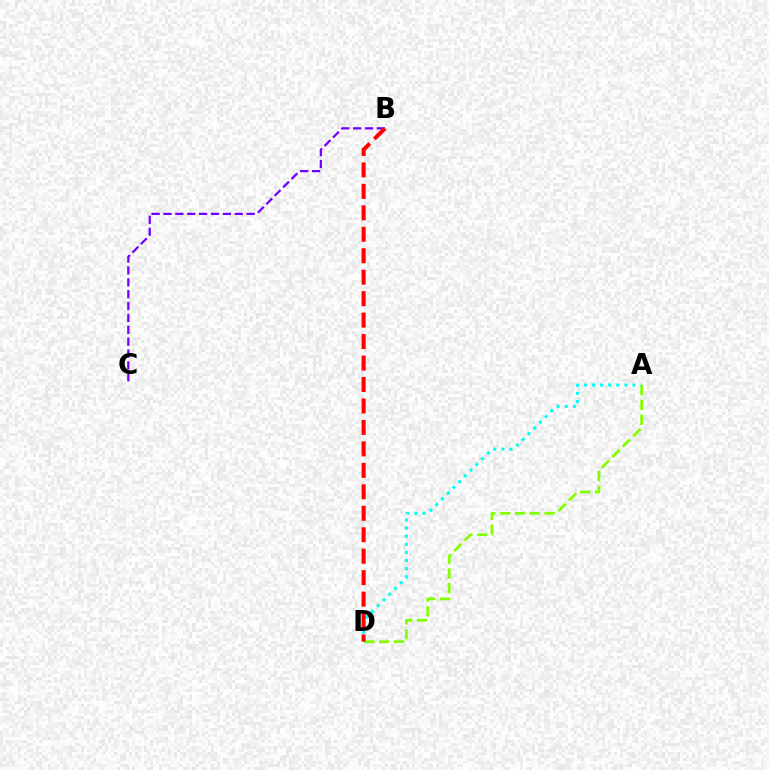{('A', 'D'): [{'color': '#84ff00', 'line_style': 'dashed', 'thickness': 2.01}, {'color': '#00fff6', 'line_style': 'dotted', 'thickness': 2.2}], ('B', 'C'): [{'color': '#7200ff', 'line_style': 'dashed', 'thickness': 1.61}], ('B', 'D'): [{'color': '#ff0000', 'line_style': 'dashed', 'thickness': 2.92}]}